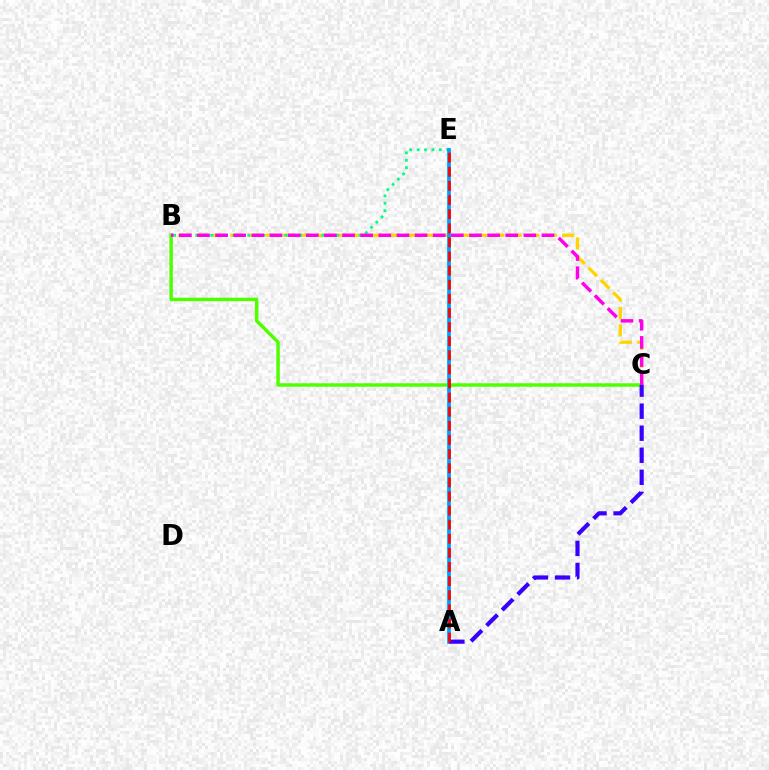{('B', 'C'): [{'color': '#ffd500', 'line_style': 'dashed', 'thickness': 2.37}, {'color': '#4fff00', 'line_style': 'solid', 'thickness': 2.49}, {'color': '#ff00ed', 'line_style': 'dashed', 'thickness': 2.46}], ('B', 'E'): [{'color': '#00ff86', 'line_style': 'dotted', 'thickness': 2.01}], ('A', 'E'): [{'color': '#009eff', 'line_style': 'solid', 'thickness': 2.67}, {'color': '#ff0000', 'line_style': 'dashed', 'thickness': 1.92}], ('A', 'C'): [{'color': '#3700ff', 'line_style': 'dashed', 'thickness': 2.99}]}